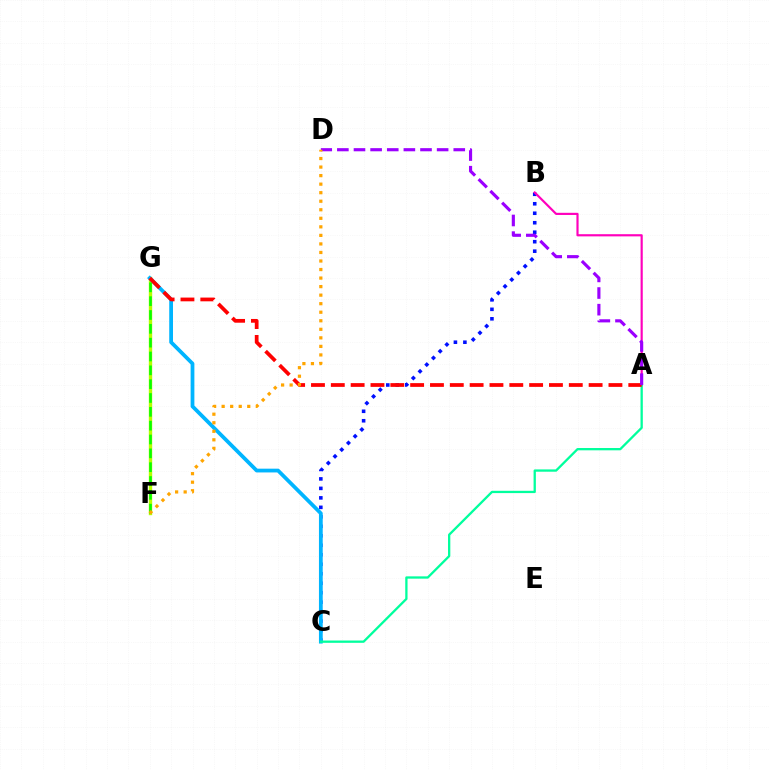{('F', 'G'): [{'color': '#b3ff00', 'line_style': 'solid', 'thickness': 2.44}, {'color': '#08ff00', 'line_style': 'dashed', 'thickness': 1.88}], ('B', 'C'): [{'color': '#0010ff', 'line_style': 'dotted', 'thickness': 2.58}], ('A', 'B'): [{'color': '#ff00bd', 'line_style': 'solid', 'thickness': 1.56}], ('C', 'G'): [{'color': '#00b5ff', 'line_style': 'solid', 'thickness': 2.71}], ('A', 'C'): [{'color': '#00ff9d', 'line_style': 'solid', 'thickness': 1.65}], ('A', 'G'): [{'color': '#ff0000', 'line_style': 'dashed', 'thickness': 2.69}], ('A', 'D'): [{'color': '#9b00ff', 'line_style': 'dashed', 'thickness': 2.26}], ('D', 'F'): [{'color': '#ffa500', 'line_style': 'dotted', 'thickness': 2.32}]}